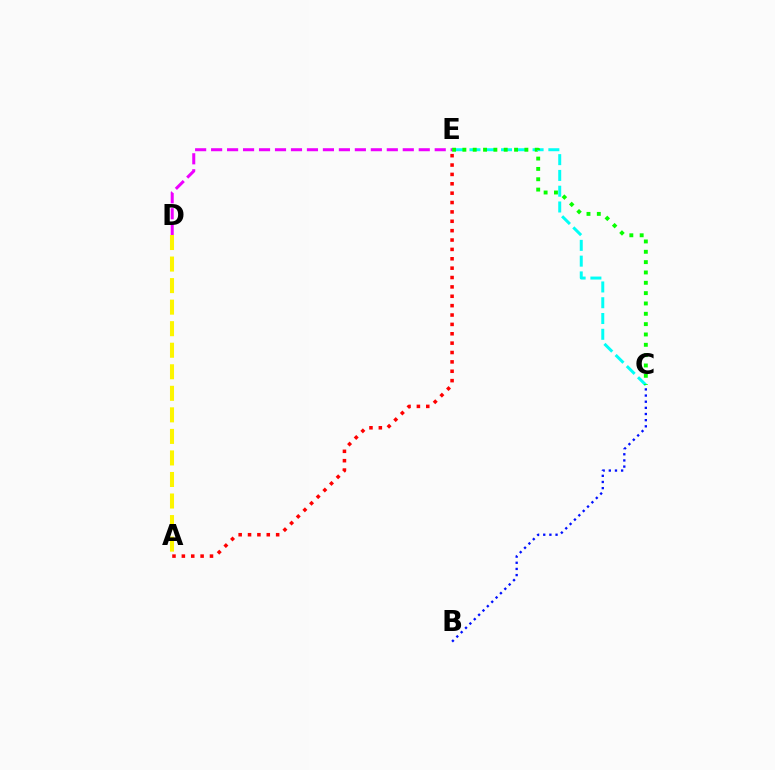{('C', 'E'): [{'color': '#00fff6', 'line_style': 'dashed', 'thickness': 2.14}, {'color': '#08ff00', 'line_style': 'dotted', 'thickness': 2.81}], ('D', 'E'): [{'color': '#ee00ff', 'line_style': 'dashed', 'thickness': 2.17}], ('A', 'E'): [{'color': '#ff0000', 'line_style': 'dotted', 'thickness': 2.55}], ('A', 'D'): [{'color': '#fcf500', 'line_style': 'dashed', 'thickness': 2.93}], ('B', 'C'): [{'color': '#0010ff', 'line_style': 'dotted', 'thickness': 1.67}]}